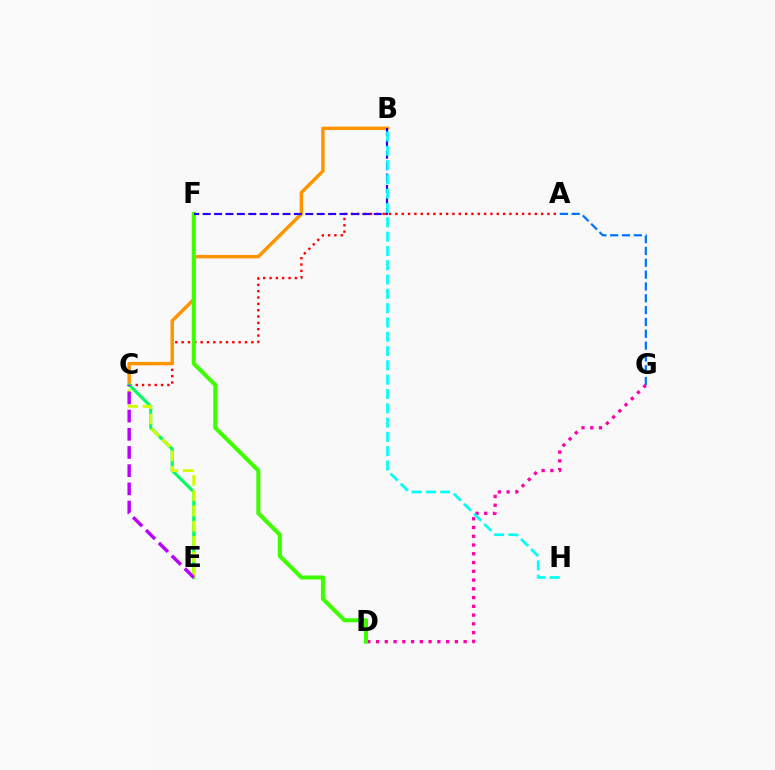{('D', 'G'): [{'color': '#ff00ac', 'line_style': 'dotted', 'thickness': 2.38}], ('A', 'C'): [{'color': '#ff0000', 'line_style': 'dotted', 'thickness': 1.72}], ('B', 'C'): [{'color': '#ff9400', 'line_style': 'solid', 'thickness': 2.49}], ('D', 'F'): [{'color': '#3dff00', 'line_style': 'solid', 'thickness': 2.92}], ('C', 'E'): [{'color': '#00ff5c', 'line_style': 'solid', 'thickness': 2.24}, {'color': '#d1ff00', 'line_style': 'dashed', 'thickness': 2.08}, {'color': '#b900ff', 'line_style': 'dashed', 'thickness': 2.47}], ('A', 'G'): [{'color': '#0074ff', 'line_style': 'dashed', 'thickness': 1.61}], ('B', 'F'): [{'color': '#2500ff', 'line_style': 'dashed', 'thickness': 1.55}], ('B', 'H'): [{'color': '#00fff6', 'line_style': 'dashed', 'thickness': 1.94}]}